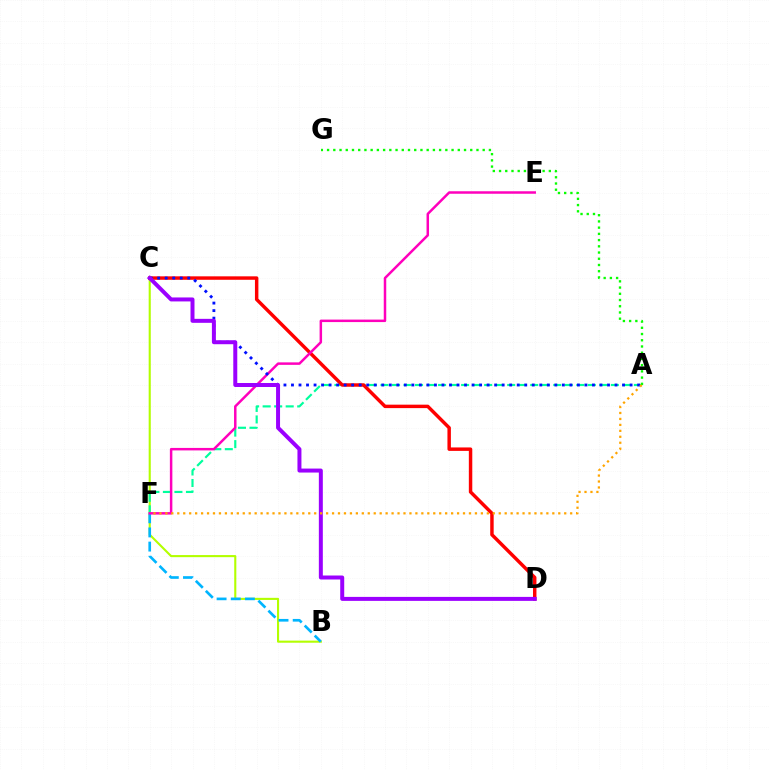{('B', 'C'): [{'color': '#b3ff00', 'line_style': 'solid', 'thickness': 1.51}], ('A', 'F'): [{'color': '#00ff9d', 'line_style': 'dashed', 'thickness': 1.56}, {'color': '#ffa500', 'line_style': 'dotted', 'thickness': 1.62}], ('C', 'D'): [{'color': '#ff0000', 'line_style': 'solid', 'thickness': 2.48}, {'color': '#9b00ff', 'line_style': 'solid', 'thickness': 2.87}], ('B', 'F'): [{'color': '#00b5ff', 'line_style': 'dashed', 'thickness': 1.92}], ('A', 'G'): [{'color': '#08ff00', 'line_style': 'dotted', 'thickness': 1.69}], ('E', 'F'): [{'color': '#ff00bd', 'line_style': 'solid', 'thickness': 1.79}], ('A', 'C'): [{'color': '#0010ff', 'line_style': 'dotted', 'thickness': 2.04}]}